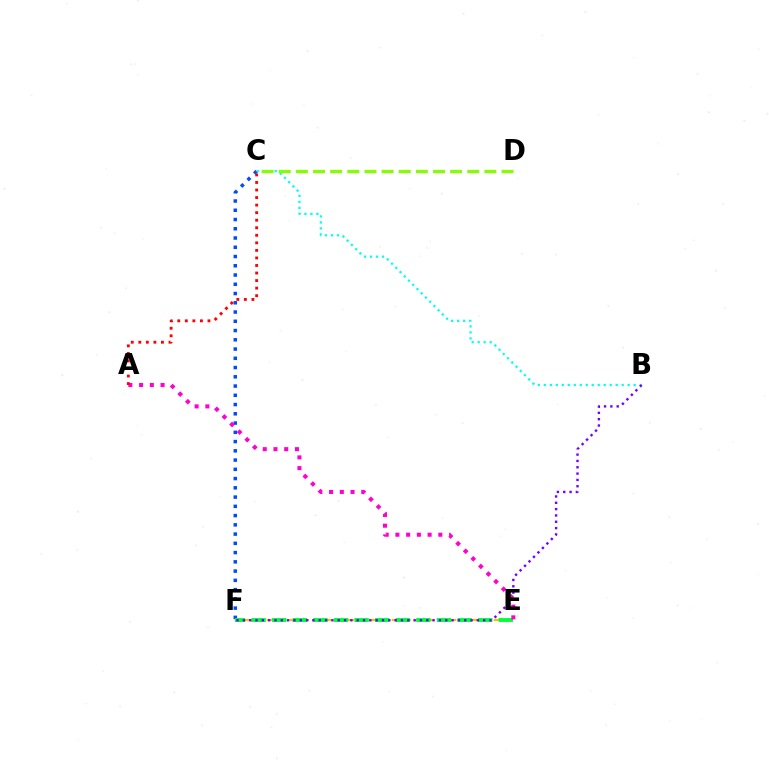{('C', 'F'): [{'color': '#004bff', 'line_style': 'dotted', 'thickness': 2.51}], ('E', 'F'): [{'color': '#ffbd00', 'line_style': 'dashed', 'thickness': 1.54}, {'color': '#00ff39', 'line_style': 'dashed', 'thickness': 2.8}], ('B', 'C'): [{'color': '#00fff6', 'line_style': 'dotted', 'thickness': 1.63}], ('B', 'F'): [{'color': '#7200ff', 'line_style': 'dotted', 'thickness': 1.72}], ('A', 'E'): [{'color': '#ff00cf', 'line_style': 'dotted', 'thickness': 2.92}], ('C', 'D'): [{'color': '#84ff00', 'line_style': 'dashed', 'thickness': 2.33}], ('A', 'C'): [{'color': '#ff0000', 'line_style': 'dotted', 'thickness': 2.05}]}